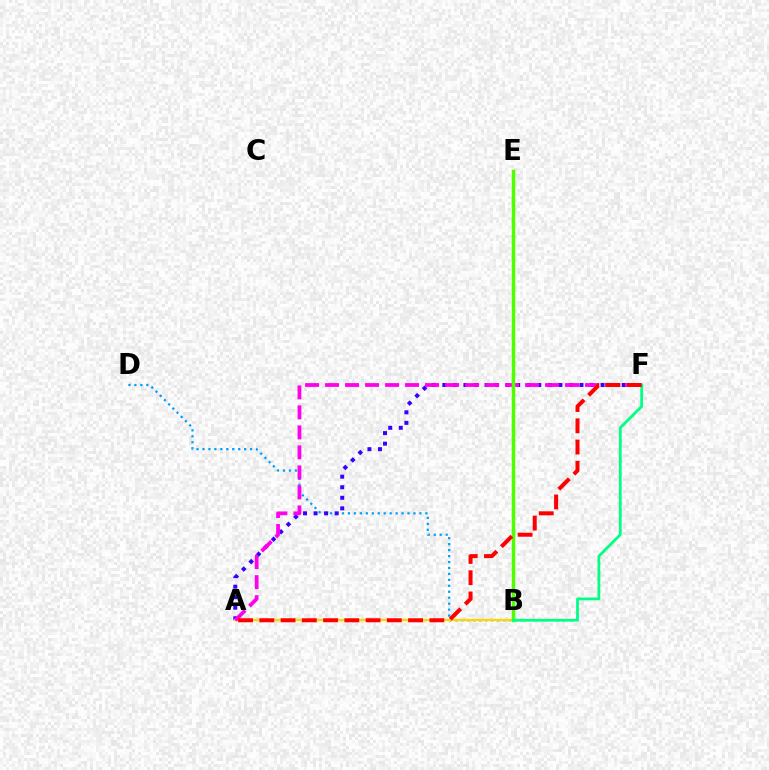{('B', 'D'): [{'color': '#009eff', 'line_style': 'dotted', 'thickness': 1.62}], ('A', 'F'): [{'color': '#3700ff', 'line_style': 'dotted', 'thickness': 2.87}, {'color': '#ff00ed', 'line_style': 'dashed', 'thickness': 2.72}, {'color': '#ff0000', 'line_style': 'dashed', 'thickness': 2.89}], ('A', 'B'): [{'color': '#ffd500', 'line_style': 'solid', 'thickness': 1.67}], ('B', 'E'): [{'color': '#4fff00', 'line_style': 'solid', 'thickness': 2.52}], ('B', 'F'): [{'color': '#00ff86', 'line_style': 'solid', 'thickness': 2.0}]}